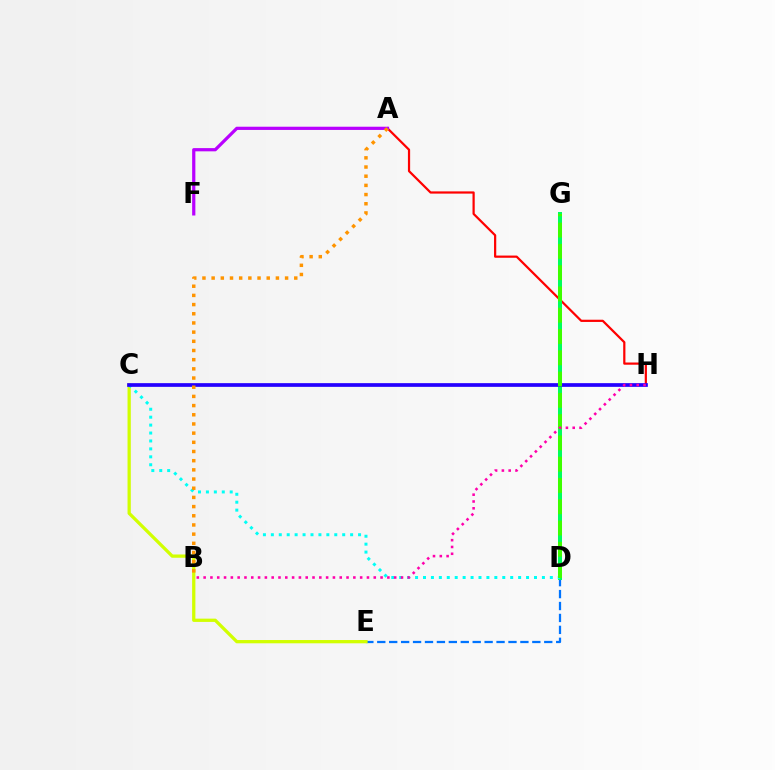{('D', 'E'): [{'color': '#0074ff', 'line_style': 'dashed', 'thickness': 1.62}], ('A', 'H'): [{'color': '#ff0000', 'line_style': 'solid', 'thickness': 1.6}], ('C', 'E'): [{'color': '#d1ff00', 'line_style': 'solid', 'thickness': 2.35}], ('D', 'G'): [{'color': '#00ff5c', 'line_style': 'solid', 'thickness': 2.88}, {'color': '#3dff00', 'line_style': 'dashed', 'thickness': 2.89}], ('A', 'F'): [{'color': '#b900ff', 'line_style': 'solid', 'thickness': 2.32}], ('C', 'D'): [{'color': '#00fff6', 'line_style': 'dotted', 'thickness': 2.15}], ('C', 'H'): [{'color': '#2500ff', 'line_style': 'solid', 'thickness': 2.67}], ('A', 'B'): [{'color': '#ff9400', 'line_style': 'dotted', 'thickness': 2.49}], ('B', 'H'): [{'color': '#ff00ac', 'line_style': 'dotted', 'thickness': 1.85}]}